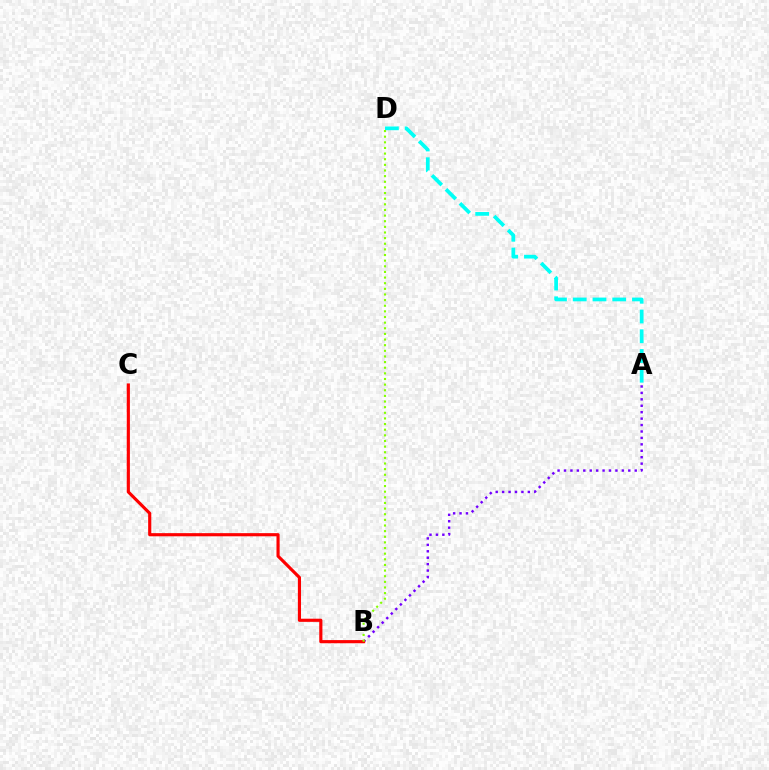{('A', 'B'): [{'color': '#7200ff', 'line_style': 'dotted', 'thickness': 1.75}], ('A', 'D'): [{'color': '#00fff6', 'line_style': 'dashed', 'thickness': 2.68}], ('B', 'C'): [{'color': '#ff0000', 'line_style': 'solid', 'thickness': 2.26}], ('B', 'D'): [{'color': '#84ff00', 'line_style': 'dotted', 'thickness': 1.53}]}